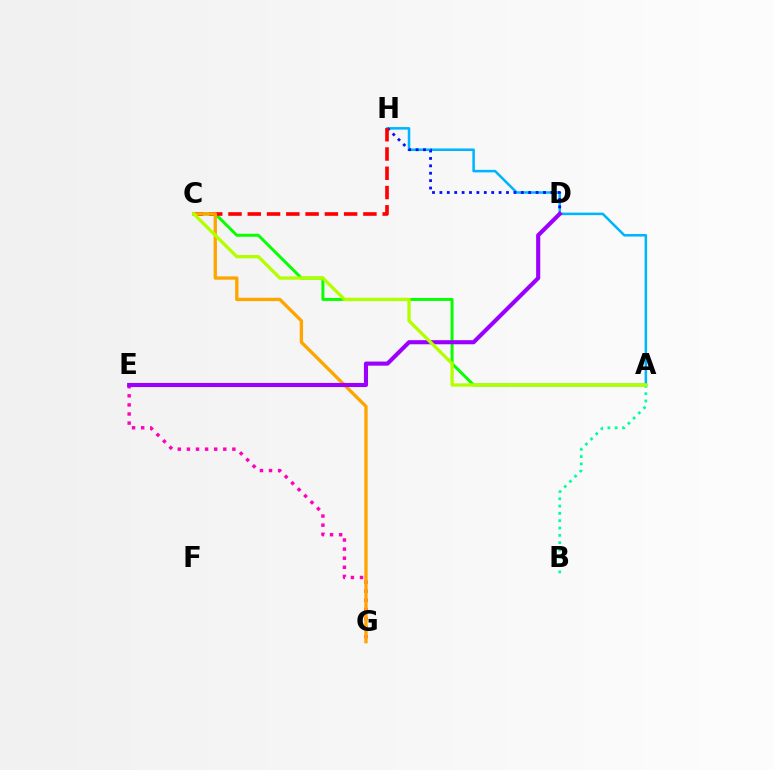{('E', 'G'): [{'color': '#ff00bd', 'line_style': 'dotted', 'thickness': 2.47}], ('A', 'H'): [{'color': '#00b5ff', 'line_style': 'solid', 'thickness': 1.83}], ('A', 'C'): [{'color': '#08ff00', 'line_style': 'solid', 'thickness': 2.14}, {'color': '#b3ff00', 'line_style': 'solid', 'thickness': 2.37}], ('D', 'H'): [{'color': '#0010ff', 'line_style': 'dotted', 'thickness': 2.01}], ('A', 'B'): [{'color': '#00ff9d', 'line_style': 'dotted', 'thickness': 1.99}], ('C', 'H'): [{'color': '#ff0000', 'line_style': 'dashed', 'thickness': 2.62}], ('C', 'G'): [{'color': '#ffa500', 'line_style': 'solid', 'thickness': 2.4}], ('D', 'E'): [{'color': '#9b00ff', 'line_style': 'solid', 'thickness': 2.96}]}